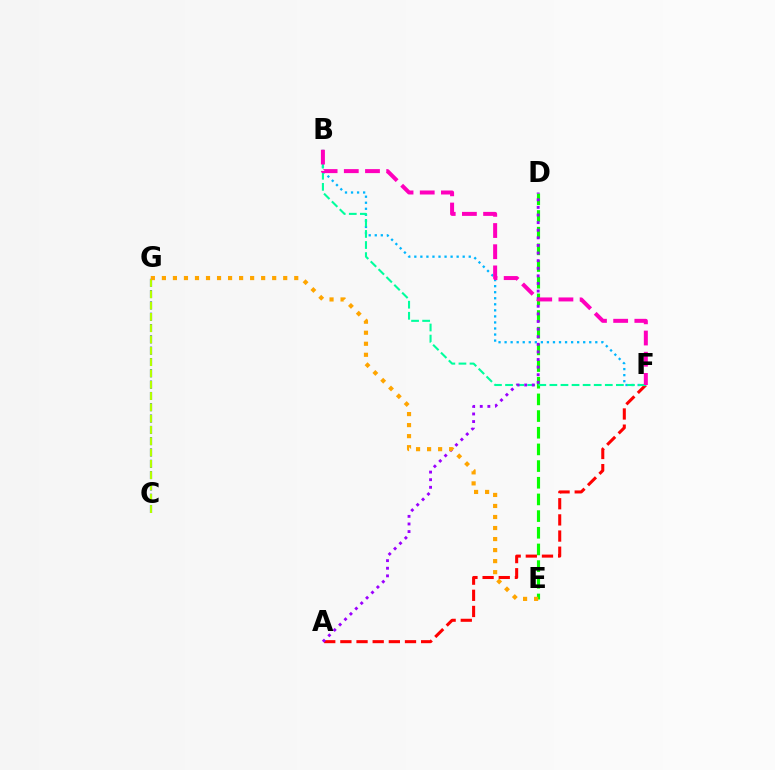{('D', 'E'): [{'color': '#08ff00', 'line_style': 'dashed', 'thickness': 2.26}], ('A', 'F'): [{'color': '#ff0000', 'line_style': 'dashed', 'thickness': 2.19}], ('B', 'F'): [{'color': '#00b5ff', 'line_style': 'dotted', 'thickness': 1.64}, {'color': '#00ff9d', 'line_style': 'dashed', 'thickness': 1.51}, {'color': '#ff00bd', 'line_style': 'dashed', 'thickness': 2.88}], ('C', 'G'): [{'color': '#0010ff', 'line_style': 'dashed', 'thickness': 1.54}, {'color': '#b3ff00', 'line_style': 'dashed', 'thickness': 1.54}], ('A', 'D'): [{'color': '#9b00ff', 'line_style': 'dotted', 'thickness': 2.07}], ('E', 'G'): [{'color': '#ffa500', 'line_style': 'dotted', 'thickness': 3.0}]}